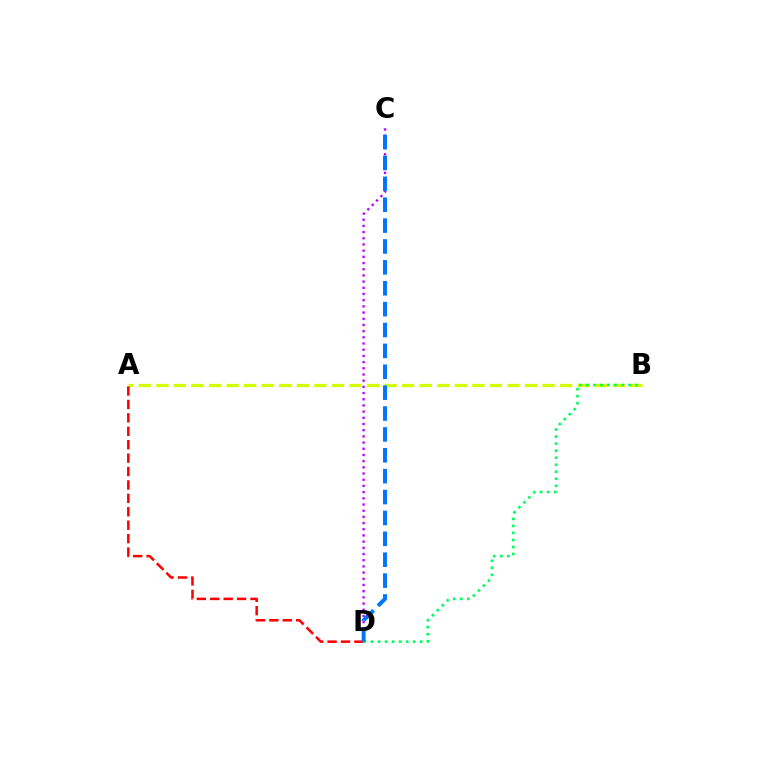{('A', 'B'): [{'color': '#d1ff00', 'line_style': 'dashed', 'thickness': 2.39}], ('C', 'D'): [{'color': '#b900ff', 'line_style': 'dotted', 'thickness': 1.68}, {'color': '#0074ff', 'line_style': 'dashed', 'thickness': 2.84}], ('A', 'D'): [{'color': '#ff0000', 'line_style': 'dashed', 'thickness': 1.82}], ('B', 'D'): [{'color': '#00ff5c', 'line_style': 'dotted', 'thickness': 1.91}]}